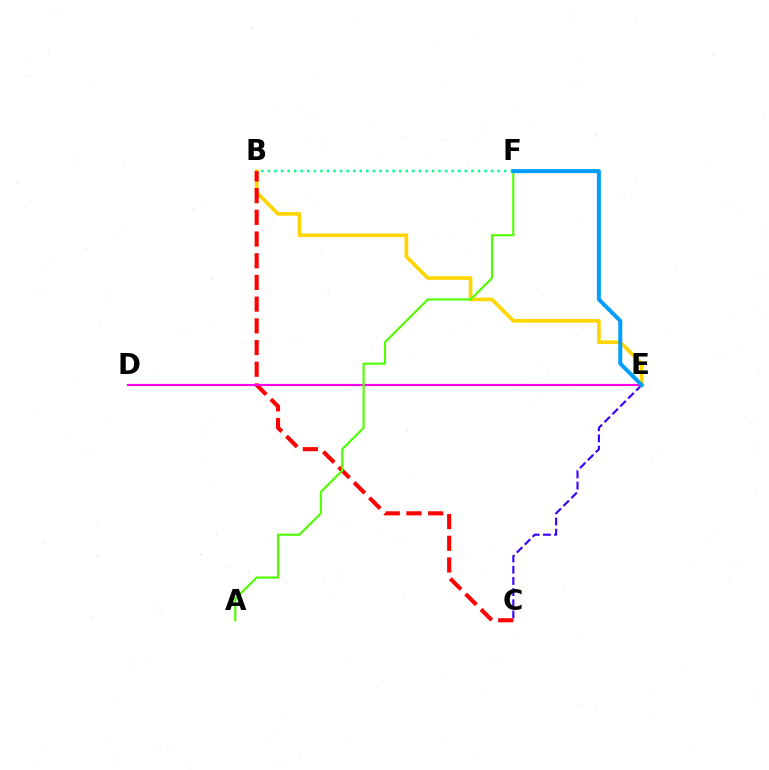{('C', 'E'): [{'color': '#3700ff', 'line_style': 'dashed', 'thickness': 1.52}], ('B', 'E'): [{'color': '#ffd500', 'line_style': 'solid', 'thickness': 2.64}], ('B', 'C'): [{'color': '#ff0000', 'line_style': 'dashed', 'thickness': 2.95}], ('B', 'F'): [{'color': '#00ff86', 'line_style': 'dotted', 'thickness': 1.78}], ('D', 'E'): [{'color': '#ff00ed', 'line_style': 'solid', 'thickness': 1.56}], ('A', 'F'): [{'color': '#4fff00', 'line_style': 'solid', 'thickness': 1.54}], ('E', 'F'): [{'color': '#009eff', 'line_style': 'solid', 'thickness': 2.86}]}